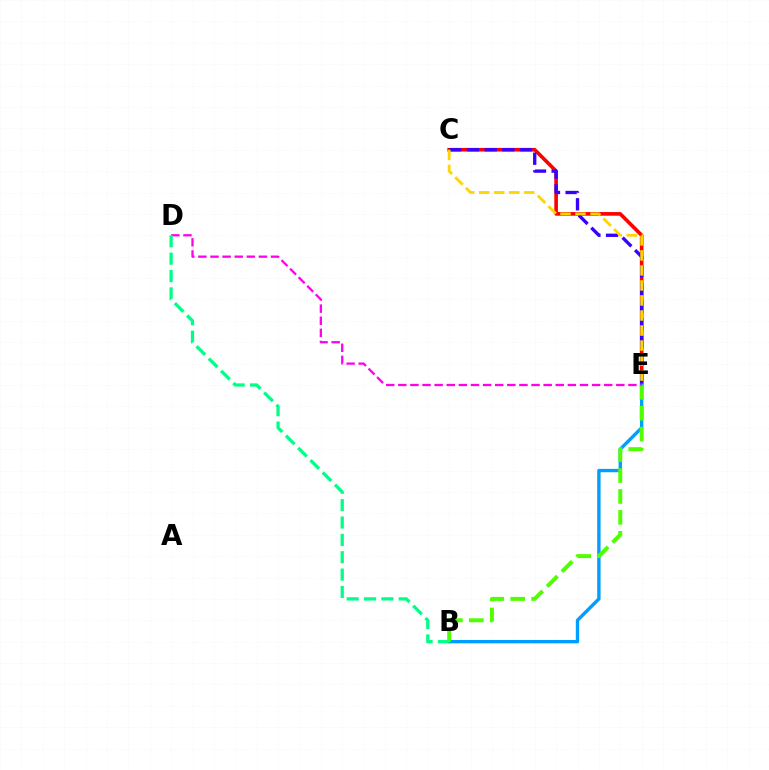{('C', 'E'): [{'color': '#ff0000', 'line_style': 'solid', 'thickness': 2.63}, {'color': '#3700ff', 'line_style': 'dashed', 'thickness': 2.4}, {'color': '#ffd500', 'line_style': 'dashed', 'thickness': 2.04}], ('B', 'E'): [{'color': '#009eff', 'line_style': 'solid', 'thickness': 2.42}, {'color': '#4fff00', 'line_style': 'dashed', 'thickness': 2.84}], ('D', 'E'): [{'color': '#ff00ed', 'line_style': 'dashed', 'thickness': 1.65}], ('B', 'D'): [{'color': '#00ff86', 'line_style': 'dashed', 'thickness': 2.36}]}